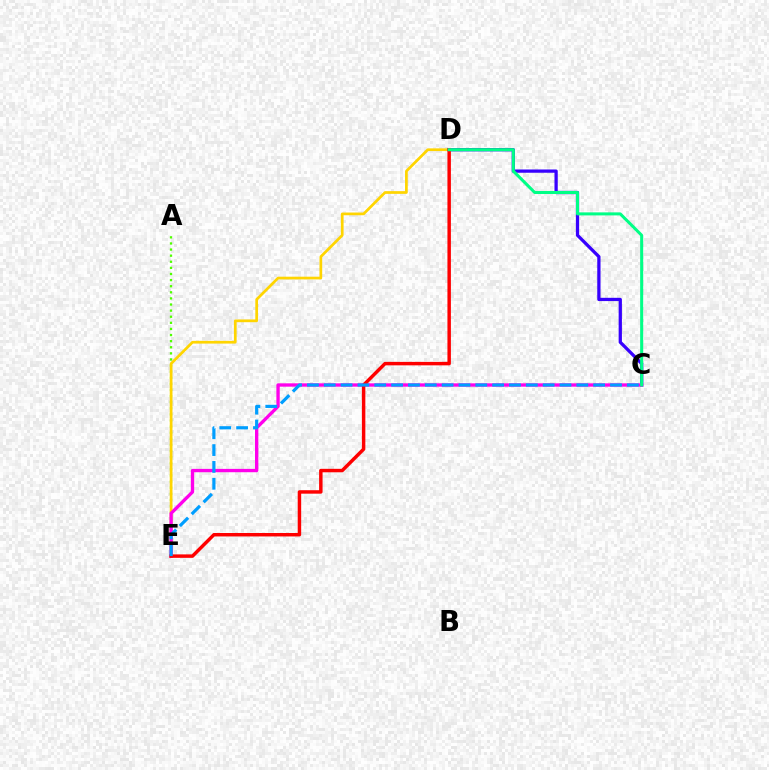{('A', 'E'): [{'color': '#4fff00', 'line_style': 'dotted', 'thickness': 1.66}], ('D', 'E'): [{'color': '#ffd500', 'line_style': 'solid', 'thickness': 1.96}, {'color': '#ff0000', 'line_style': 'solid', 'thickness': 2.49}], ('C', 'D'): [{'color': '#3700ff', 'line_style': 'solid', 'thickness': 2.35}, {'color': '#00ff86', 'line_style': 'solid', 'thickness': 2.18}], ('C', 'E'): [{'color': '#ff00ed', 'line_style': 'solid', 'thickness': 2.4}, {'color': '#009eff', 'line_style': 'dashed', 'thickness': 2.29}]}